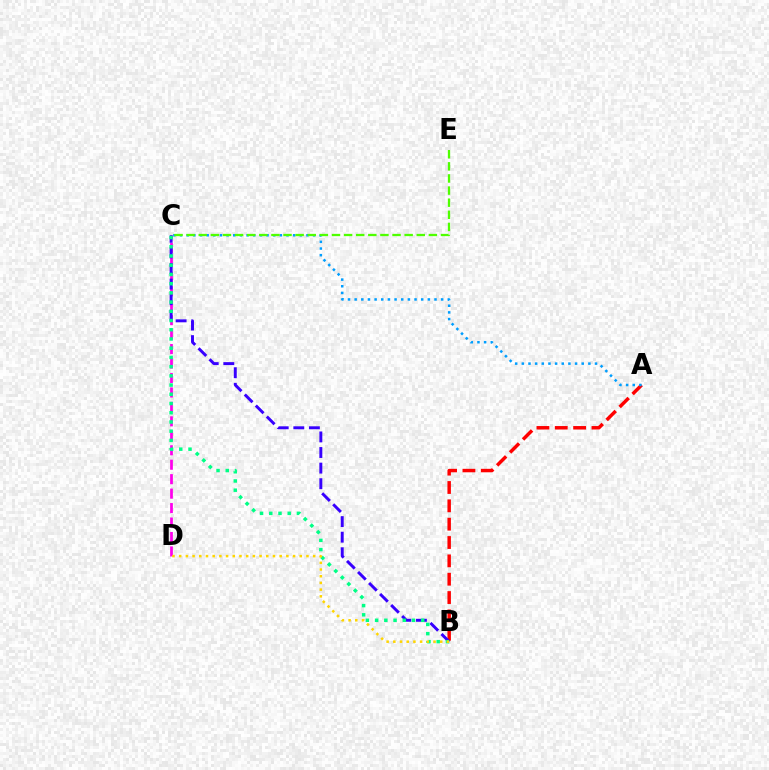{('C', 'D'): [{'color': '#ff00ed', 'line_style': 'dashed', 'thickness': 1.96}], ('A', 'B'): [{'color': '#ff0000', 'line_style': 'dashed', 'thickness': 2.49}], ('B', 'C'): [{'color': '#3700ff', 'line_style': 'dashed', 'thickness': 2.12}, {'color': '#00ff86', 'line_style': 'dotted', 'thickness': 2.51}], ('B', 'D'): [{'color': '#ffd500', 'line_style': 'dotted', 'thickness': 1.82}], ('A', 'C'): [{'color': '#009eff', 'line_style': 'dotted', 'thickness': 1.81}], ('C', 'E'): [{'color': '#4fff00', 'line_style': 'dashed', 'thickness': 1.65}]}